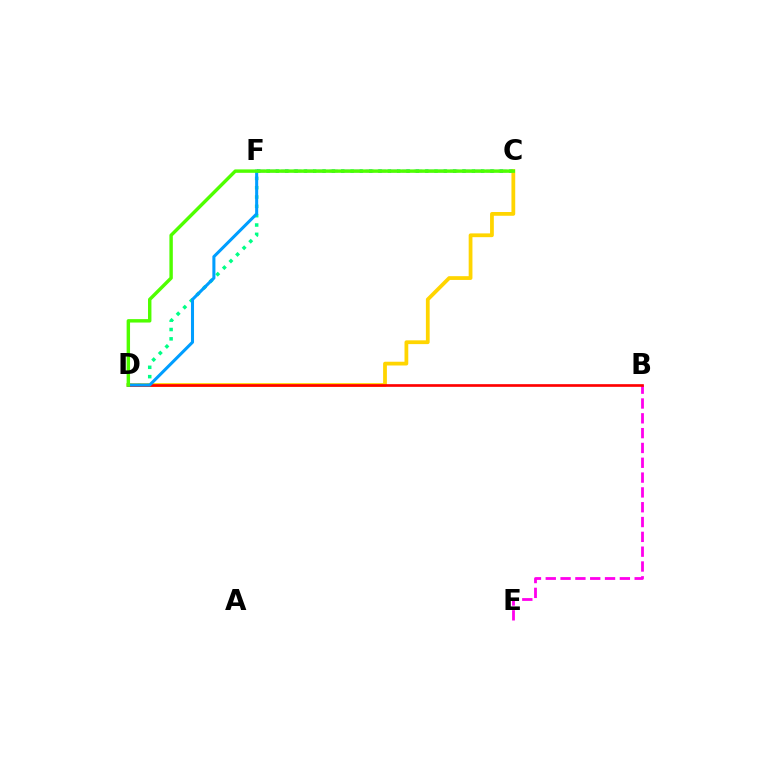{('C', 'D'): [{'color': '#00ff86', 'line_style': 'dotted', 'thickness': 2.53}, {'color': '#ffd500', 'line_style': 'solid', 'thickness': 2.71}, {'color': '#4fff00', 'line_style': 'solid', 'thickness': 2.46}], ('B', 'E'): [{'color': '#ff00ed', 'line_style': 'dashed', 'thickness': 2.01}], ('B', 'D'): [{'color': '#ff0000', 'line_style': 'solid', 'thickness': 1.93}], ('C', 'F'): [{'color': '#3700ff', 'line_style': 'dashed', 'thickness': 1.64}], ('D', 'F'): [{'color': '#009eff', 'line_style': 'solid', 'thickness': 2.2}]}